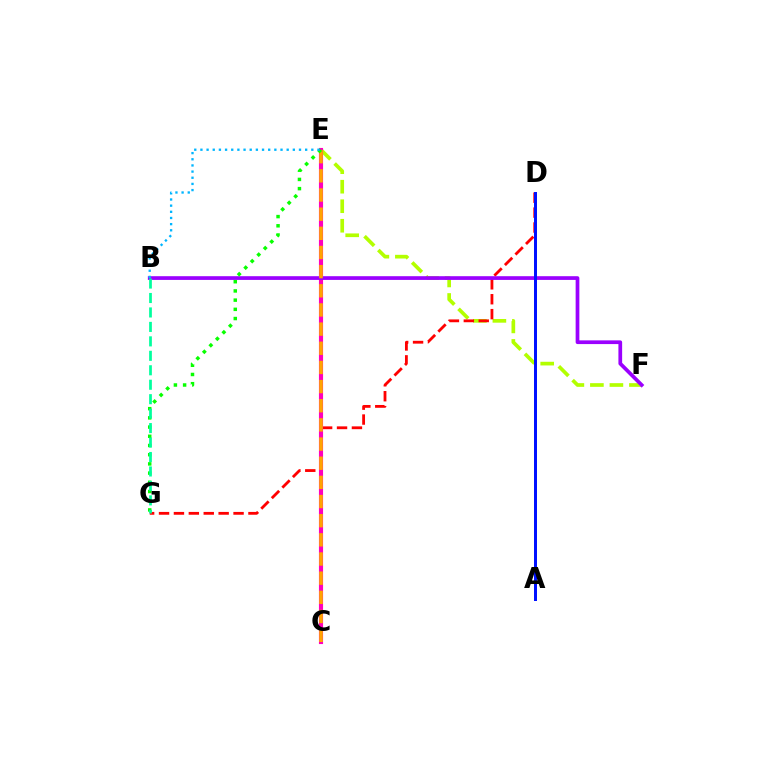{('E', 'F'): [{'color': '#b3ff00', 'line_style': 'dashed', 'thickness': 2.65}], ('D', 'G'): [{'color': '#ff0000', 'line_style': 'dashed', 'thickness': 2.02}], ('C', 'E'): [{'color': '#ff00bd', 'line_style': 'solid', 'thickness': 2.97}, {'color': '#ffa500', 'line_style': 'dashed', 'thickness': 2.6}], ('B', 'F'): [{'color': '#9b00ff', 'line_style': 'solid', 'thickness': 2.68}], ('A', 'D'): [{'color': '#0010ff', 'line_style': 'solid', 'thickness': 2.15}], ('E', 'G'): [{'color': '#08ff00', 'line_style': 'dotted', 'thickness': 2.5}], ('B', 'G'): [{'color': '#00ff9d', 'line_style': 'dashed', 'thickness': 1.96}], ('B', 'E'): [{'color': '#00b5ff', 'line_style': 'dotted', 'thickness': 1.67}]}